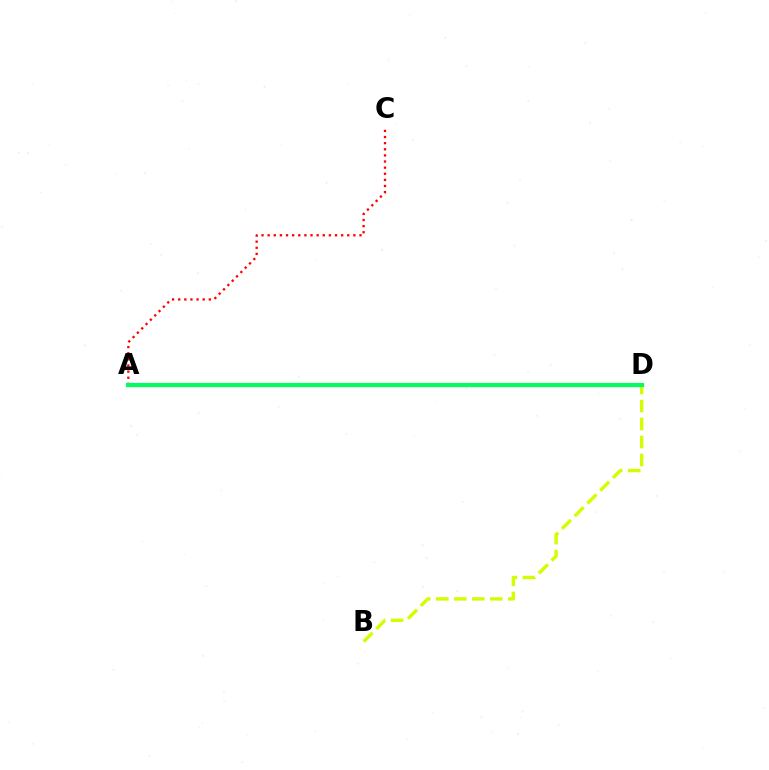{('A', 'D'): [{'color': '#b900ff', 'line_style': 'solid', 'thickness': 2.27}, {'color': '#0074ff', 'line_style': 'dashed', 'thickness': 1.91}, {'color': '#00ff5c', 'line_style': 'solid', 'thickness': 2.97}], ('B', 'D'): [{'color': '#d1ff00', 'line_style': 'dashed', 'thickness': 2.45}], ('A', 'C'): [{'color': '#ff0000', 'line_style': 'dotted', 'thickness': 1.66}]}